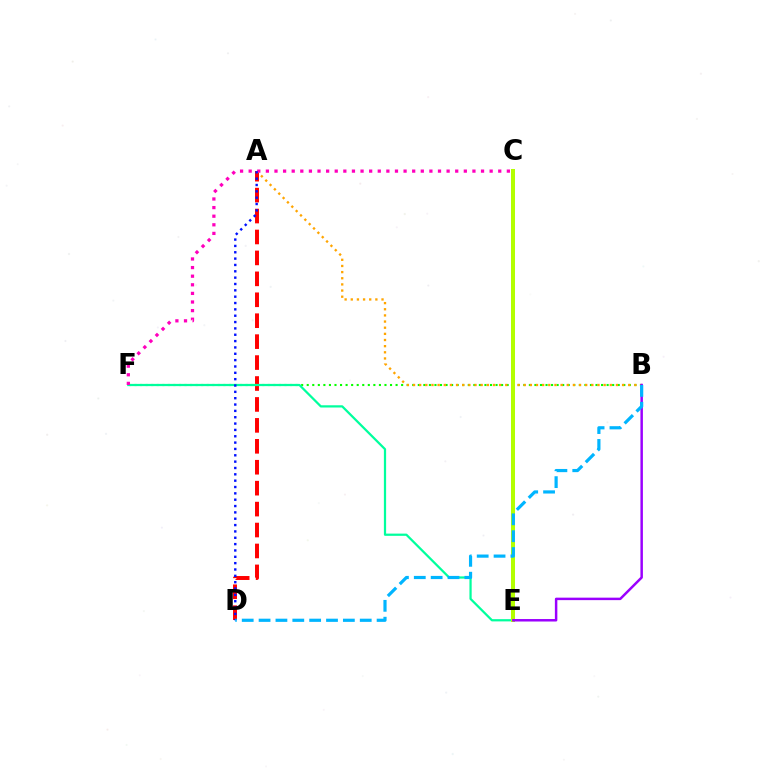{('B', 'F'): [{'color': '#08ff00', 'line_style': 'dotted', 'thickness': 1.51}], ('A', 'D'): [{'color': '#ff0000', 'line_style': 'dashed', 'thickness': 2.84}, {'color': '#0010ff', 'line_style': 'dotted', 'thickness': 1.72}], ('E', 'F'): [{'color': '#00ff9d', 'line_style': 'solid', 'thickness': 1.61}], ('A', 'B'): [{'color': '#ffa500', 'line_style': 'dotted', 'thickness': 1.67}], ('C', 'E'): [{'color': '#b3ff00', 'line_style': 'solid', 'thickness': 2.89}], ('B', 'E'): [{'color': '#9b00ff', 'line_style': 'solid', 'thickness': 1.78}], ('C', 'F'): [{'color': '#ff00bd', 'line_style': 'dotted', 'thickness': 2.34}], ('B', 'D'): [{'color': '#00b5ff', 'line_style': 'dashed', 'thickness': 2.29}]}